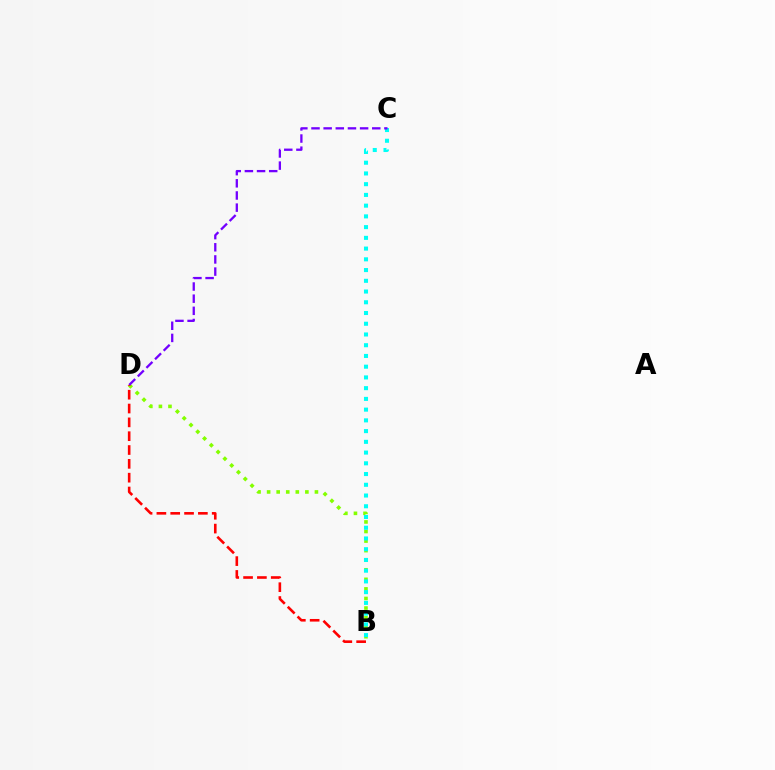{('B', 'D'): [{'color': '#84ff00', 'line_style': 'dotted', 'thickness': 2.6}, {'color': '#ff0000', 'line_style': 'dashed', 'thickness': 1.88}], ('B', 'C'): [{'color': '#00fff6', 'line_style': 'dotted', 'thickness': 2.92}], ('C', 'D'): [{'color': '#7200ff', 'line_style': 'dashed', 'thickness': 1.65}]}